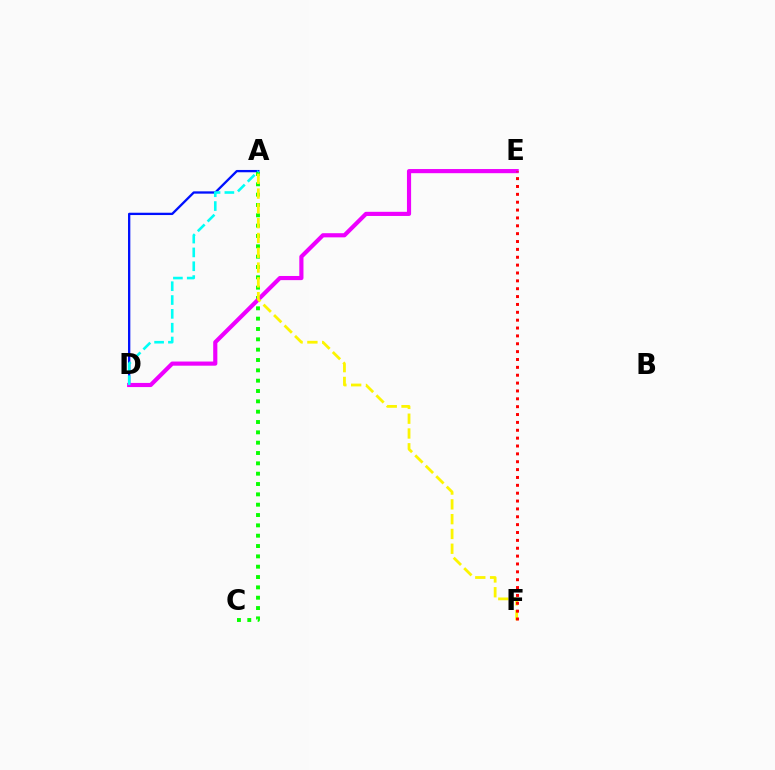{('A', 'D'): [{'color': '#0010ff', 'line_style': 'solid', 'thickness': 1.66}, {'color': '#00fff6', 'line_style': 'dashed', 'thickness': 1.88}], ('A', 'C'): [{'color': '#08ff00', 'line_style': 'dotted', 'thickness': 2.81}], ('D', 'E'): [{'color': '#ee00ff', 'line_style': 'solid', 'thickness': 2.99}], ('A', 'F'): [{'color': '#fcf500', 'line_style': 'dashed', 'thickness': 2.01}], ('E', 'F'): [{'color': '#ff0000', 'line_style': 'dotted', 'thickness': 2.14}]}